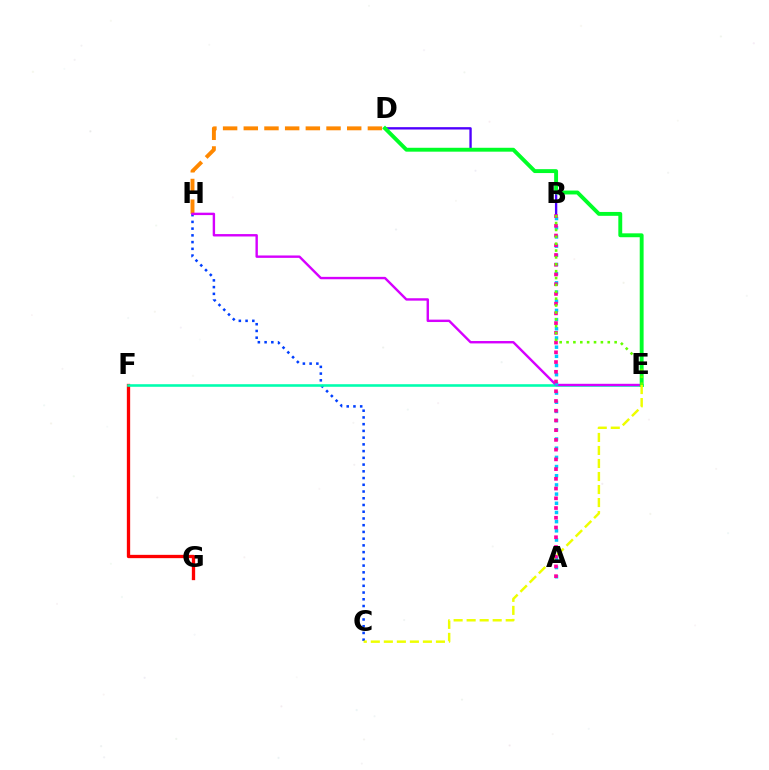{('F', 'G'): [{'color': '#ff0000', 'line_style': 'solid', 'thickness': 2.38}], ('B', 'D'): [{'color': '#4f00ff', 'line_style': 'solid', 'thickness': 1.69}], ('C', 'H'): [{'color': '#003fff', 'line_style': 'dotted', 'thickness': 1.83}], ('E', 'F'): [{'color': '#00ffaf', 'line_style': 'solid', 'thickness': 1.86}], ('D', 'H'): [{'color': '#ff8800', 'line_style': 'dashed', 'thickness': 2.81}], ('E', 'H'): [{'color': '#d600ff', 'line_style': 'solid', 'thickness': 1.73}], ('A', 'B'): [{'color': '#00c7ff', 'line_style': 'dotted', 'thickness': 2.5}, {'color': '#ff00a0', 'line_style': 'dotted', 'thickness': 2.64}], ('D', 'E'): [{'color': '#00ff27', 'line_style': 'solid', 'thickness': 2.8}], ('C', 'E'): [{'color': '#eeff00', 'line_style': 'dashed', 'thickness': 1.77}], ('B', 'E'): [{'color': '#66ff00', 'line_style': 'dotted', 'thickness': 1.87}]}